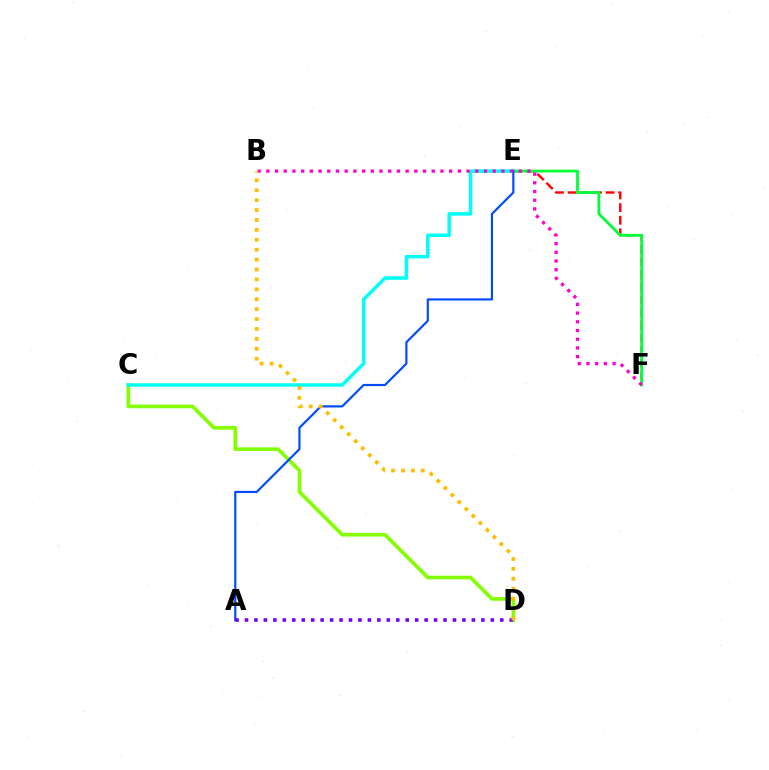{('E', 'F'): [{'color': '#ff0000', 'line_style': 'dashed', 'thickness': 1.72}, {'color': '#00ff39', 'line_style': 'solid', 'thickness': 2.02}], ('C', 'D'): [{'color': '#84ff00', 'line_style': 'solid', 'thickness': 2.63}], ('C', 'E'): [{'color': '#00fff6', 'line_style': 'solid', 'thickness': 2.51}], ('A', 'E'): [{'color': '#004bff', 'line_style': 'solid', 'thickness': 1.57}], ('B', 'F'): [{'color': '#ff00cf', 'line_style': 'dotted', 'thickness': 2.37}], ('A', 'D'): [{'color': '#7200ff', 'line_style': 'dotted', 'thickness': 2.57}], ('B', 'D'): [{'color': '#ffbd00', 'line_style': 'dotted', 'thickness': 2.69}]}